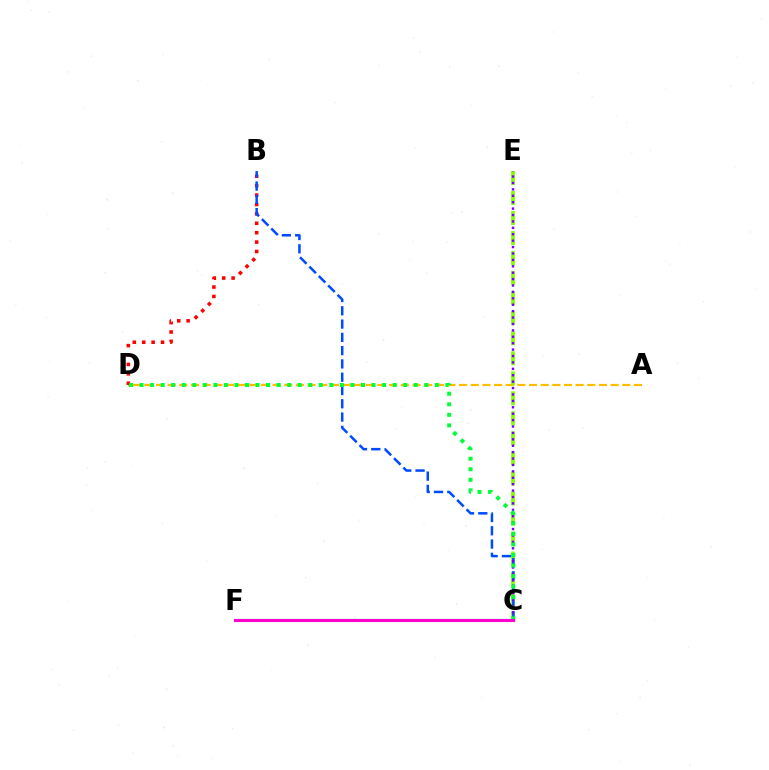{('A', 'D'): [{'color': '#ffbd00', 'line_style': 'dashed', 'thickness': 1.58}], ('C', 'E'): [{'color': '#84ff00', 'line_style': 'dashed', 'thickness': 2.72}, {'color': '#7200ff', 'line_style': 'dotted', 'thickness': 1.74}], ('B', 'D'): [{'color': '#ff0000', 'line_style': 'dotted', 'thickness': 2.55}], ('B', 'C'): [{'color': '#004bff', 'line_style': 'dashed', 'thickness': 1.8}], ('C', 'D'): [{'color': '#00ff39', 'line_style': 'dotted', 'thickness': 2.87}], ('C', 'F'): [{'color': '#00fff6', 'line_style': 'solid', 'thickness': 1.53}, {'color': '#ff00cf', 'line_style': 'solid', 'thickness': 2.22}]}